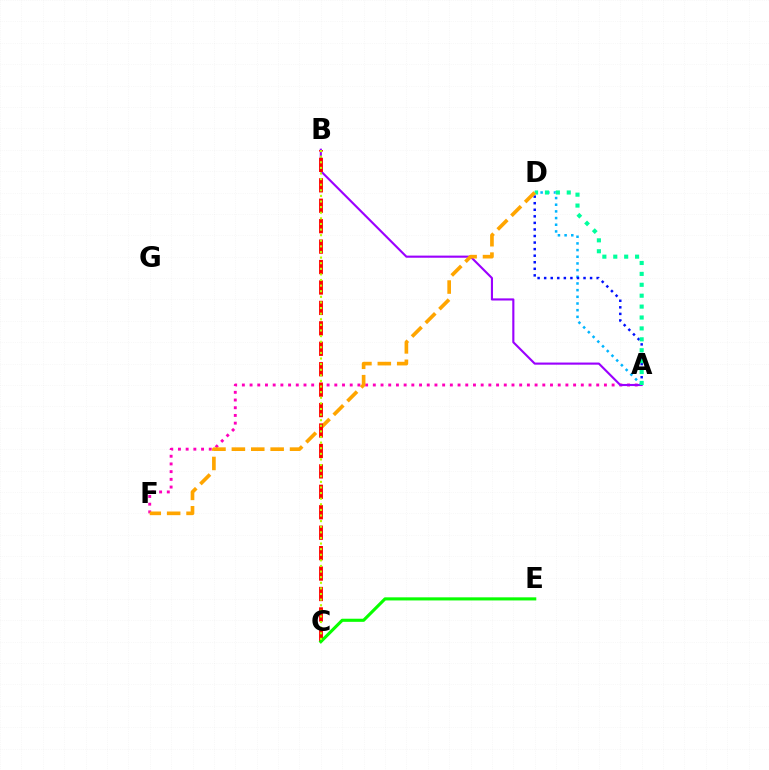{('A', 'D'): [{'color': '#00b5ff', 'line_style': 'dotted', 'thickness': 1.81}, {'color': '#0010ff', 'line_style': 'dotted', 'thickness': 1.78}, {'color': '#00ff9d', 'line_style': 'dotted', 'thickness': 2.96}], ('A', 'F'): [{'color': '#ff00bd', 'line_style': 'dotted', 'thickness': 2.09}], ('A', 'B'): [{'color': '#9b00ff', 'line_style': 'solid', 'thickness': 1.53}], ('D', 'F'): [{'color': '#ffa500', 'line_style': 'dashed', 'thickness': 2.63}], ('B', 'C'): [{'color': '#ff0000', 'line_style': 'dashed', 'thickness': 2.78}, {'color': '#b3ff00', 'line_style': 'dotted', 'thickness': 1.52}], ('C', 'E'): [{'color': '#08ff00', 'line_style': 'solid', 'thickness': 2.24}]}